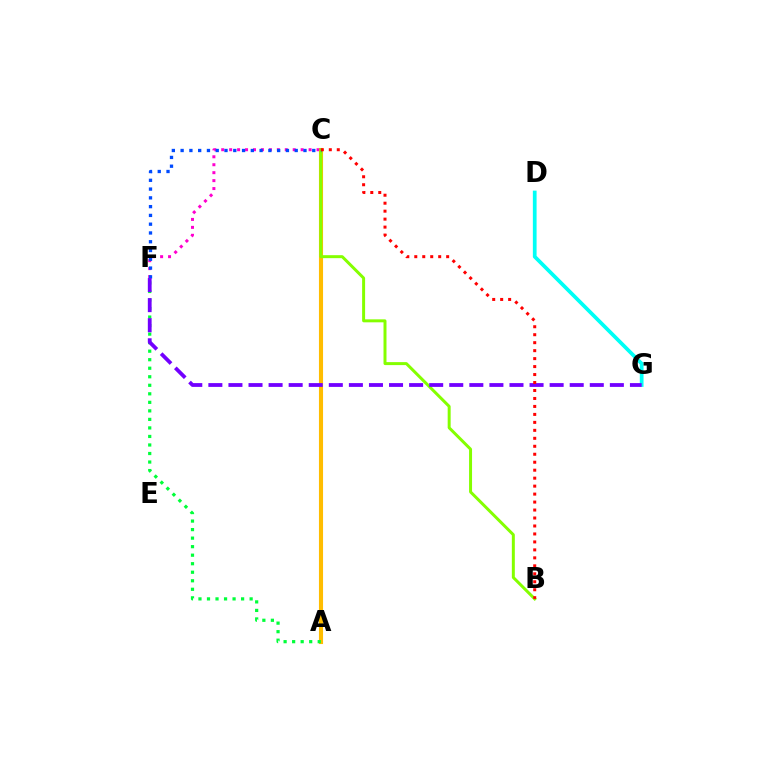{('A', 'C'): [{'color': '#ffbd00', 'line_style': 'solid', 'thickness': 2.95}], ('A', 'F'): [{'color': '#00ff39', 'line_style': 'dotted', 'thickness': 2.32}], ('D', 'G'): [{'color': '#00fff6', 'line_style': 'solid', 'thickness': 2.69}], ('C', 'F'): [{'color': '#ff00cf', 'line_style': 'dotted', 'thickness': 2.16}, {'color': '#004bff', 'line_style': 'dotted', 'thickness': 2.38}], ('B', 'C'): [{'color': '#84ff00', 'line_style': 'solid', 'thickness': 2.15}, {'color': '#ff0000', 'line_style': 'dotted', 'thickness': 2.17}], ('F', 'G'): [{'color': '#7200ff', 'line_style': 'dashed', 'thickness': 2.73}]}